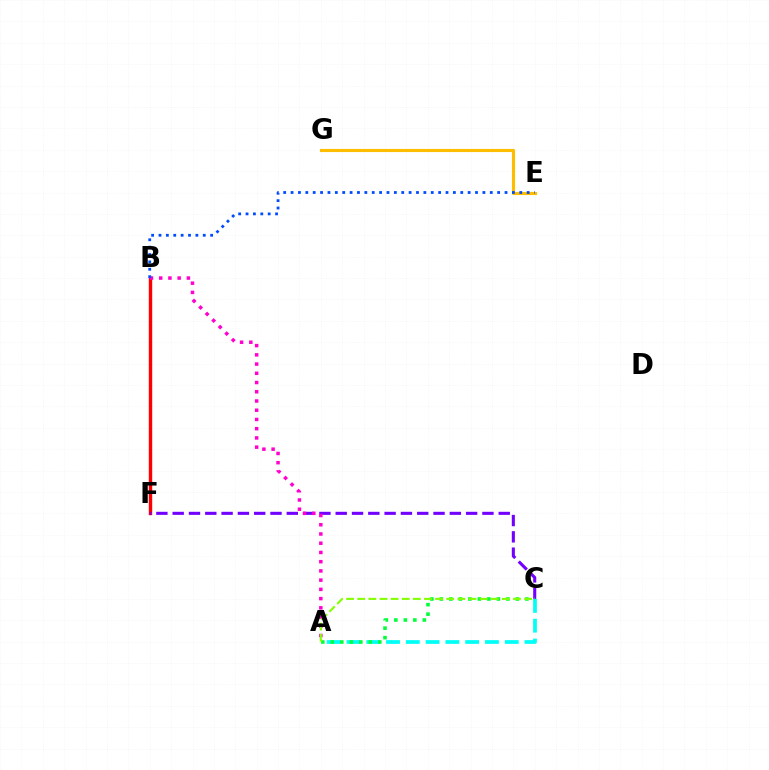{('B', 'F'): [{'color': '#ff0000', 'line_style': 'solid', 'thickness': 2.44}], ('C', 'F'): [{'color': '#7200ff', 'line_style': 'dashed', 'thickness': 2.21}], ('E', 'G'): [{'color': '#ffbd00', 'line_style': 'solid', 'thickness': 2.25}], ('A', 'B'): [{'color': '#ff00cf', 'line_style': 'dotted', 'thickness': 2.51}], ('A', 'C'): [{'color': '#00fff6', 'line_style': 'dashed', 'thickness': 2.69}, {'color': '#00ff39', 'line_style': 'dotted', 'thickness': 2.58}, {'color': '#84ff00', 'line_style': 'dashed', 'thickness': 1.51}], ('B', 'E'): [{'color': '#004bff', 'line_style': 'dotted', 'thickness': 2.0}]}